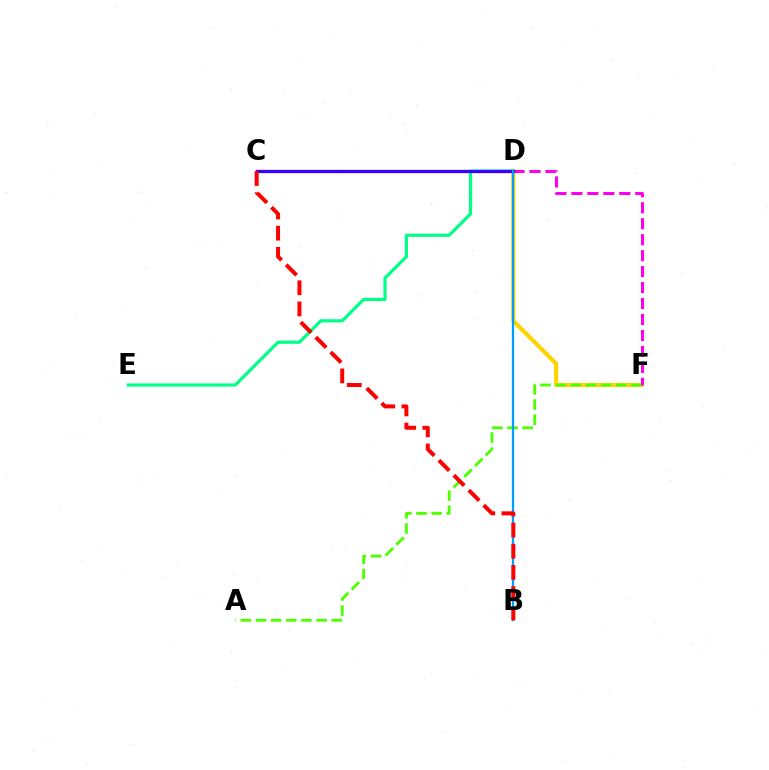{('D', 'F'): [{'color': '#ffd500', 'line_style': 'solid', 'thickness': 2.97}, {'color': '#ff00ed', 'line_style': 'dashed', 'thickness': 2.17}], ('D', 'E'): [{'color': '#00ff86', 'line_style': 'solid', 'thickness': 2.29}], ('A', 'F'): [{'color': '#4fff00', 'line_style': 'dashed', 'thickness': 2.06}], ('C', 'D'): [{'color': '#3700ff', 'line_style': 'solid', 'thickness': 2.38}], ('B', 'D'): [{'color': '#009eff', 'line_style': 'solid', 'thickness': 1.63}], ('B', 'C'): [{'color': '#ff0000', 'line_style': 'dashed', 'thickness': 2.88}]}